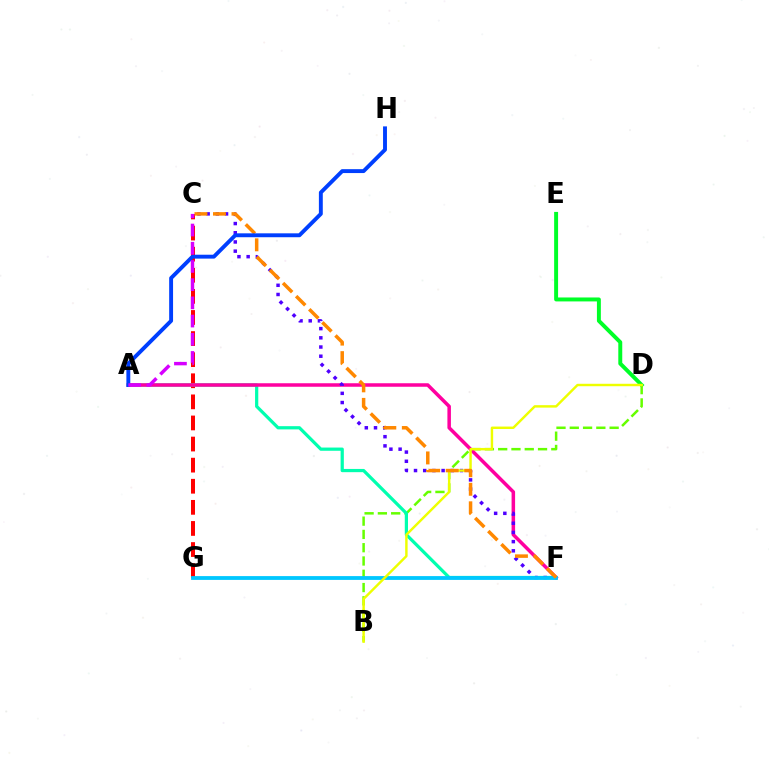{('C', 'G'): [{'color': '#ff0000', 'line_style': 'dashed', 'thickness': 2.87}], ('D', 'E'): [{'color': '#00ff27', 'line_style': 'solid', 'thickness': 2.84}], ('B', 'D'): [{'color': '#66ff00', 'line_style': 'dashed', 'thickness': 1.8}, {'color': '#eeff00', 'line_style': 'solid', 'thickness': 1.76}], ('A', 'F'): [{'color': '#00ffaf', 'line_style': 'solid', 'thickness': 2.32}, {'color': '#ff00a0', 'line_style': 'solid', 'thickness': 2.53}], ('C', 'F'): [{'color': '#4f00ff', 'line_style': 'dotted', 'thickness': 2.5}, {'color': '#ff8800', 'line_style': 'dashed', 'thickness': 2.52}], ('F', 'G'): [{'color': '#00c7ff', 'line_style': 'solid', 'thickness': 2.74}], ('A', 'H'): [{'color': '#003fff', 'line_style': 'solid', 'thickness': 2.81}], ('A', 'C'): [{'color': '#d600ff', 'line_style': 'dashed', 'thickness': 2.47}]}